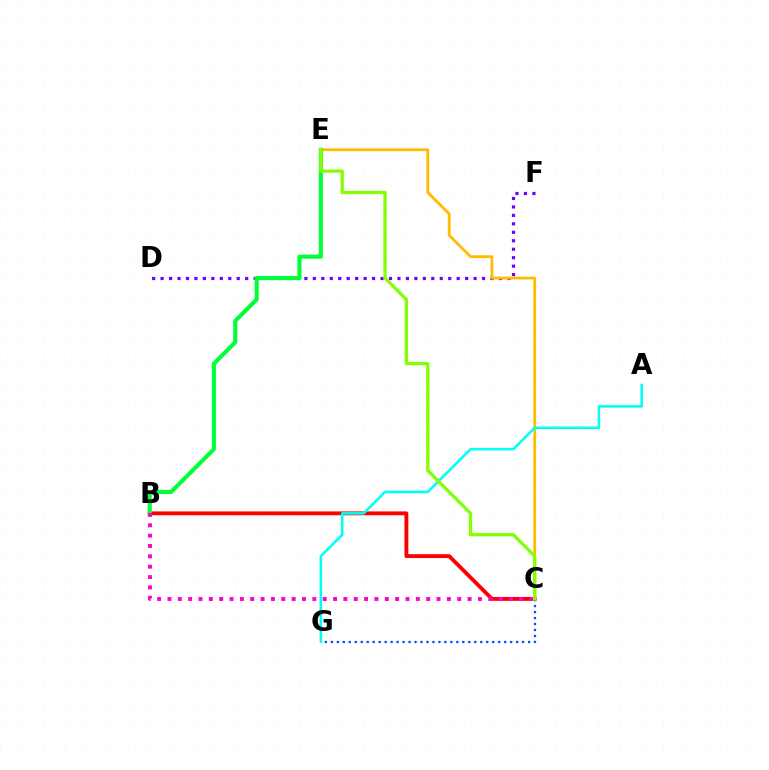{('D', 'F'): [{'color': '#7200ff', 'line_style': 'dotted', 'thickness': 2.3}], ('C', 'G'): [{'color': '#004bff', 'line_style': 'dotted', 'thickness': 1.62}], ('B', 'C'): [{'color': '#ff0000', 'line_style': 'solid', 'thickness': 2.78}, {'color': '#ff00cf', 'line_style': 'dotted', 'thickness': 2.81}], ('C', 'E'): [{'color': '#ffbd00', 'line_style': 'solid', 'thickness': 2.03}, {'color': '#84ff00', 'line_style': 'solid', 'thickness': 2.34}], ('B', 'E'): [{'color': '#00ff39', 'line_style': 'solid', 'thickness': 2.94}], ('A', 'G'): [{'color': '#00fff6', 'line_style': 'solid', 'thickness': 1.83}]}